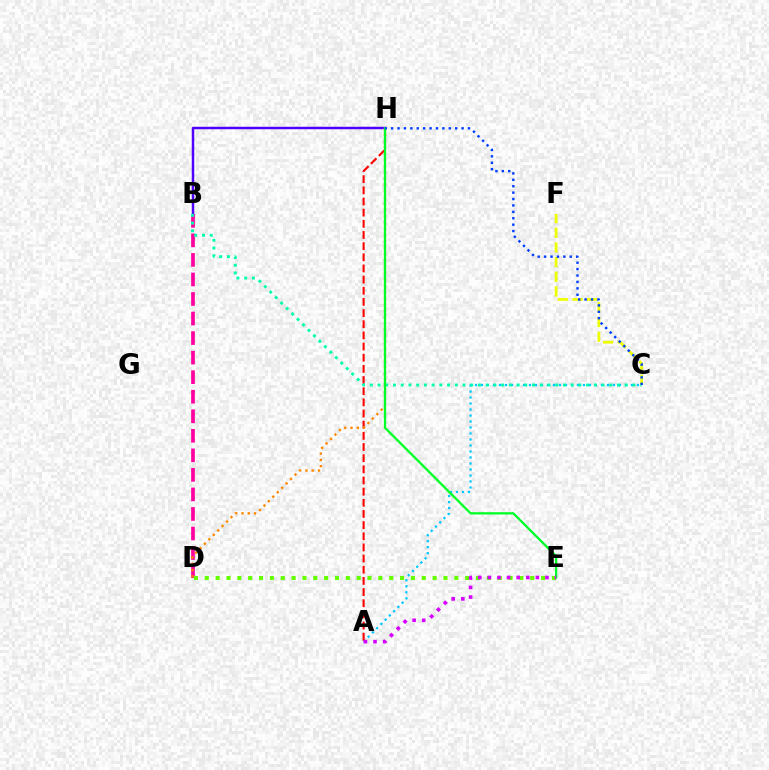{('B', 'D'): [{'color': '#ff00a0', 'line_style': 'dashed', 'thickness': 2.65}], ('A', 'C'): [{'color': '#00c7ff', 'line_style': 'dotted', 'thickness': 1.63}], ('A', 'H'): [{'color': '#ff0000', 'line_style': 'dashed', 'thickness': 1.52}], ('B', 'H'): [{'color': '#4f00ff', 'line_style': 'solid', 'thickness': 1.79}], ('B', 'C'): [{'color': '#00ffaf', 'line_style': 'dotted', 'thickness': 2.1}], ('C', 'F'): [{'color': '#eeff00', 'line_style': 'dashed', 'thickness': 1.99}], ('D', 'H'): [{'color': '#ff8800', 'line_style': 'dotted', 'thickness': 1.71}], ('E', 'H'): [{'color': '#00ff27', 'line_style': 'solid', 'thickness': 1.65}], ('C', 'H'): [{'color': '#003fff', 'line_style': 'dotted', 'thickness': 1.74}], ('D', 'E'): [{'color': '#66ff00', 'line_style': 'dotted', 'thickness': 2.95}], ('A', 'E'): [{'color': '#d600ff', 'line_style': 'dotted', 'thickness': 2.61}]}